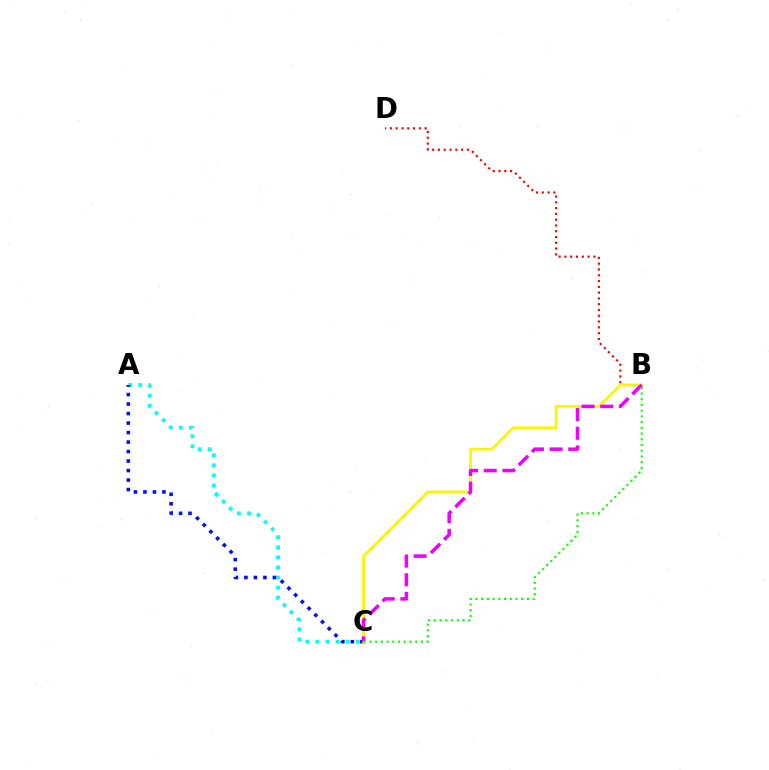{('B', 'D'): [{'color': '#ff0000', 'line_style': 'dotted', 'thickness': 1.57}], ('A', 'C'): [{'color': '#00fff6', 'line_style': 'dotted', 'thickness': 2.74}, {'color': '#0010ff', 'line_style': 'dotted', 'thickness': 2.58}], ('B', 'C'): [{'color': '#fcf500', 'line_style': 'solid', 'thickness': 1.96}, {'color': '#ee00ff', 'line_style': 'dashed', 'thickness': 2.54}, {'color': '#08ff00', 'line_style': 'dotted', 'thickness': 1.55}]}